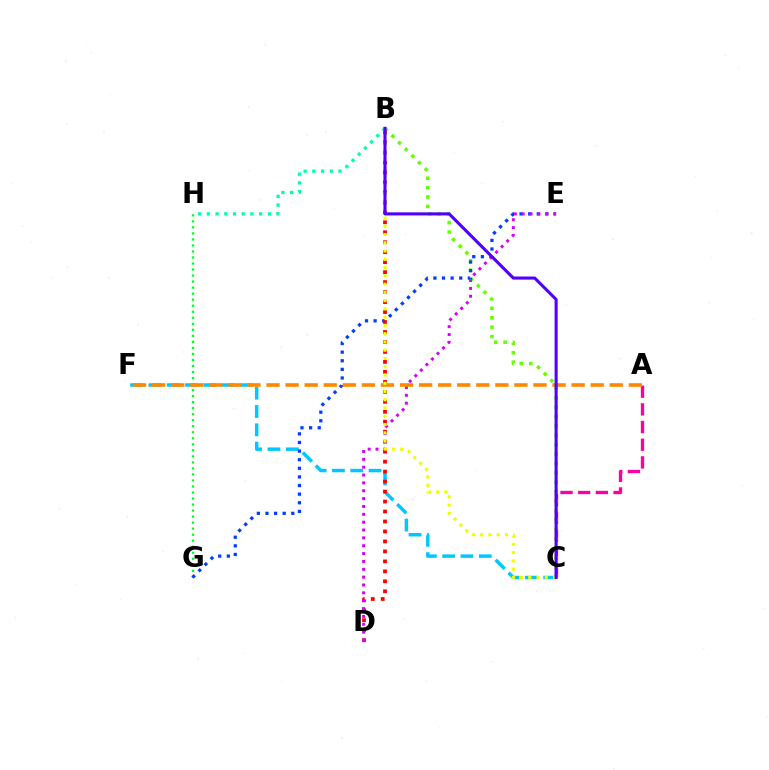{('C', 'F'): [{'color': '#00c7ff', 'line_style': 'dashed', 'thickness': 2.49}], ('G', 'H'): [{'color': '#00ff27', 'line_style': 'dotted', 'thickness': 1.64}], ('A', 'C'): [{'color': '#ff00a0', 'line_style': 'dashed', 'thickness': 2.4}], ('B', 'C'): [{'color': '#66ff00', 'line_style': 'dotted', 'thickness': 2.55}, {'color': '#eeff00', 'line_style': 'dotted', 'thickness': 2.24}, {'color': '#4f00ff', 'line_style': 'solid', 'thickness': 2.22}], ('E', 'G'): [{'color': '#003fff', 'line_style': 'dotted', 'thickness': 2.34}], ('B', 'D'): [{'color': '#ff0000', 'line_style': 'dotted', 'thickness': 2.71}], ('B', 'H'): [{'color': '#00ffaf', 'line_style': 'dotted', 'thickness': 2.37}], ('D', 'E'): [{'color': '#d600ff', 'line_style': 'dotted', 'thickness': 2.13}], ('A', 'F'): [{'color': '#ff8800', 'line_style': 'dashed', 'thickness': 2.59}]}